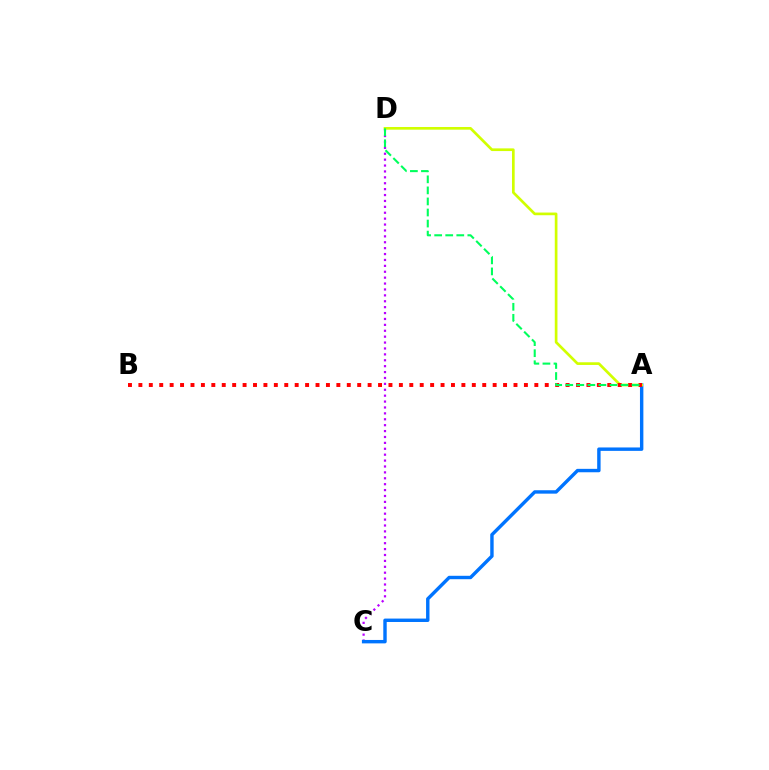{('C', 'D'): [{'color': '#b900ff', 'line_style': 'dotted', 'thickness': 1.6}], ('A', 'C'): [{'color': '#0074ff', 'line_style': 'solid', 'thickness': 2.46}], ('A', 'D'): [{'color': '#d1ff00', 'line_style': 'solid', 'thickness': 1.93}, {'color': '#00ff5c', 'line_style': 'dashed', 'thickness': 1.5}], ('A', 'B'): [{'color': '#ff0000', 'line_style': 'dotted', 'thickness': 2.83}]}